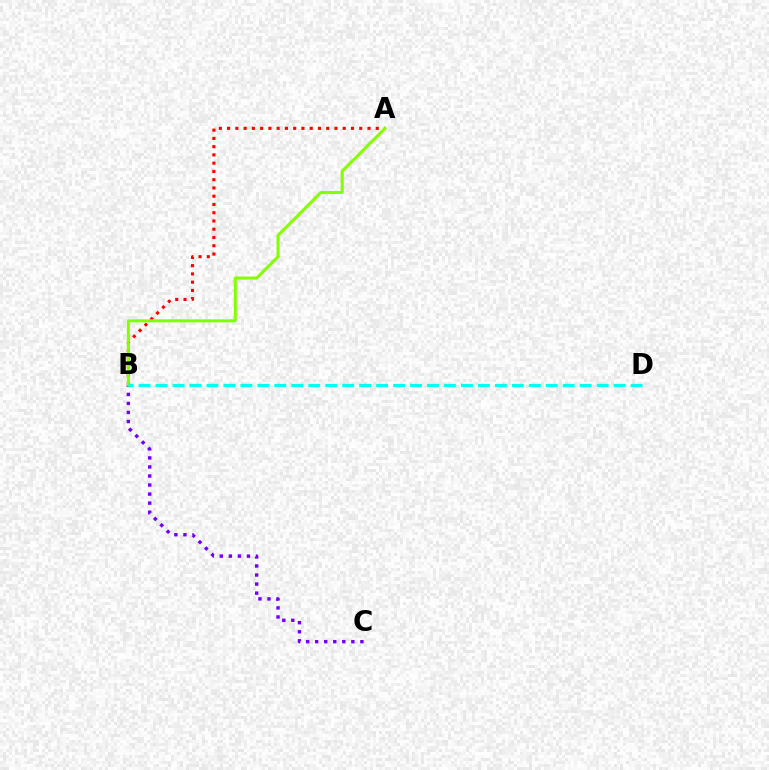{('A', 'B'): [{'color': '#ff0000', 'line_style': 'dotted', 'thickness': 2.24}, {'color': '#84ff00', 'line_style': 'solid', 'thickness': 2.17}], ('B', 'C'): [{'color': '#7200ff', 'line_style': 'dotted', 'thickness': 2.46}], ('B', 'D'): [{'color': '#00fff6', 'line_style': 'dashed', 'thickness': 2.3}]}